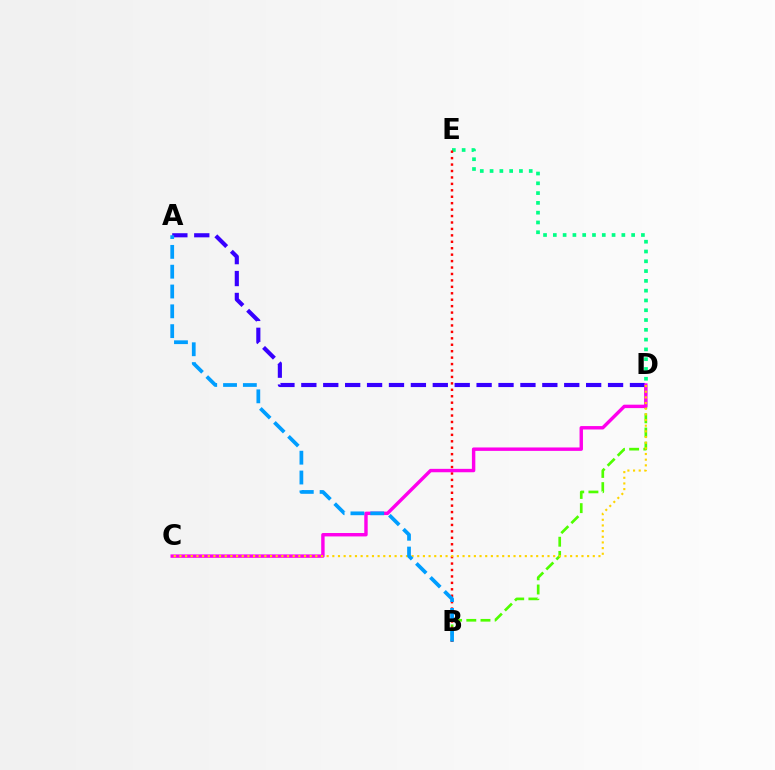{('B', 'D'): [{'color': '#4fff00', 'line_style': 'dashed', 'thickness': 1.93}], ('D', 'E'): [{'color': '#00ff86', 'line_style': 'dotted', 'thickness': 2.66}], ('A', 'D'): [{'color': '#3700ff', 'line_style': 'dashed', 'thickness': 2.98}], ('B', 'E'): [{'color': '#ff0000', 'line_style': 'dotted', 'thickness': 1.75}], ('C', 'D'): [{'color': '#ff00ed', 'line_style': 'solid', 'thickness': 2.46}, {'color': '#ffd500', 'line_style': 'dotted', 'thickness': 1.54}], ('A', 'B'): [{'color': '#009eff', 'line_style': 'dashed', 'thickness': 2.69}]}